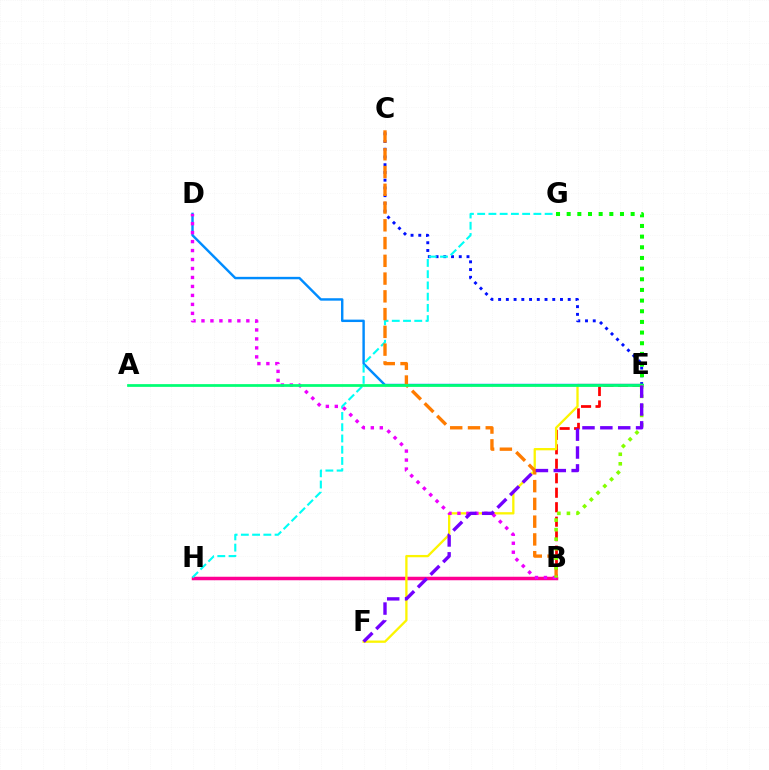{('B', 'E'): [{'color': '#ff0000', 'line_style': 'dashed', 'thickness': 1.97}, {'color': '#84ff00', 'line_style': 'dotted', 'thickness': 2.59}], ('B', 'H'): [{'color': '#ff0094', 'line_style': 'solid', 'thickness': 2.52}], ('C', 'E'): [{'color': '#0010ff', 'line_style': 'dotted', 'thickness': 2.1}], ('E', 'F'): [{'color': '#fcf500', 'line_style': 'solid', 'thickness': 1.65}, {'color': '#7200ff', 'line_style': 'dashed', 'thickness': 2.43}], ('D', 'E'): [{'color': '#008cff', 'line_style': 'solid', 'thickness': 1.75}], ('G', 'H'): [{'color': '#00fff6', 'line_style': 'dashed', 'thickness': 1.53}], ('B', 'D'): [{'color': '#ee00ff', 'line_style': 'dotted', 'thickness': 2.44}], ('B', 'C'): [{'color': '#ff7c00', 'line_style': 'dashed', 'thickness': 2.41}], ('E', 'G'): [{'color': '#08ff00', 'line_style': 'dotted', 'thickness': 2.9}], ('A', 'E'): [{'color': '#00ff74', 'line_style': 'solid', 'thickness': 1.98}]}